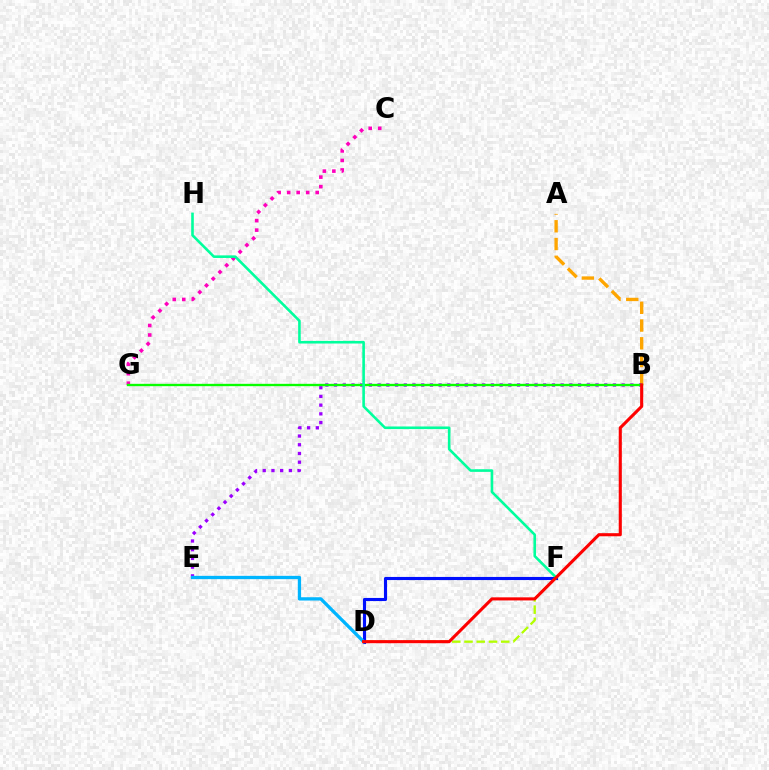{('C', 'G'): [{'color': '#ff00bd', 'line_style': 'dotted', 'thickness': 2.58}], ('D', 'F'): [{'color': '#0010ff', 'line_style': 'solid', 'thickness': 2.24}, {'color': '#b3ff00', 'line_style': 'dashed', 'thickness': 1.66}], ('A', 'B'): [{'color': '#ffa500', 'line_style': 'dashed', 'thickness': 2.41}], ('B', 'E'): [{'color': '#9b00ff', 'line_style': 'dotted', 'thickness': 2.37}], ('B', 'G'): [{'color': '#08ff00', 'line_style': 'solid', 'thickness': 1.69}], ('D', 'E'): [{'color': '#00b5ff', 'line_style': 'solid', 'thickness': 2.37}], ('F', 'H'): [{'color': '#00ff9d', 'line_style': 'solid', 'thickness': 1.87}], ('B', 'D'): [{'color': '#ff0000', 'line_style': 'solid', 'thickness': 2.23}]}